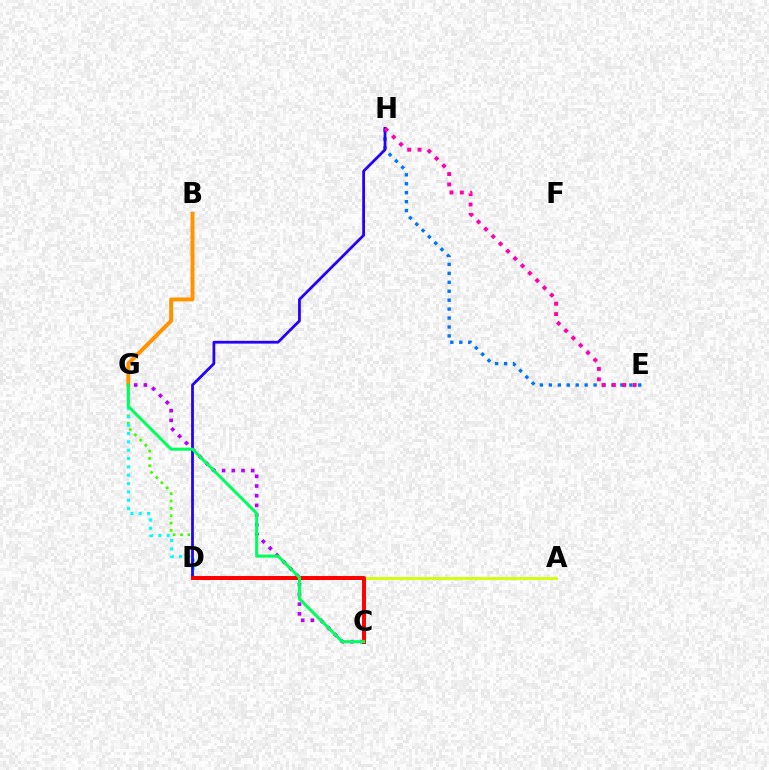{('D', 'G'): [{'color': '#3dff00', 'line_style': 'dotted', 'thickness': 2.0}, {'color': '#00fff6', 'line_style': 'dotted', 'thickness': 2.26}], ('A', 'D'): [{'color': '#d1ff00', 'line_style': 'solid', 'thickness': 2.01}], ('E', 'H'): [{'color': '#0074ff', 'line_style': 'dotted', 'thickness': 2.43}, {'color': '#ff00ac', 'line_style': 'dotted', 'thickness': 2.82}], ('C', 'G'): [{'color': '#b900ff', 'line_style': 'dotted', 'thickness': 2.64}, {'color': '#00ff5c', 'line_style': 'solid', 'thickness': 2.18}], ('D', 'H'): [{'color': '#2500ff', 'line_style': 'solid', 'thickness': 2.0}], ('B', 'G'): [{'color': '#ff9400', 'line_style': 'solid', 'thickness': 2.85}], ('C', 'D'): [{'color': '#ff0000', 'line_style': 'solid', 'thickness': 2.85}]}